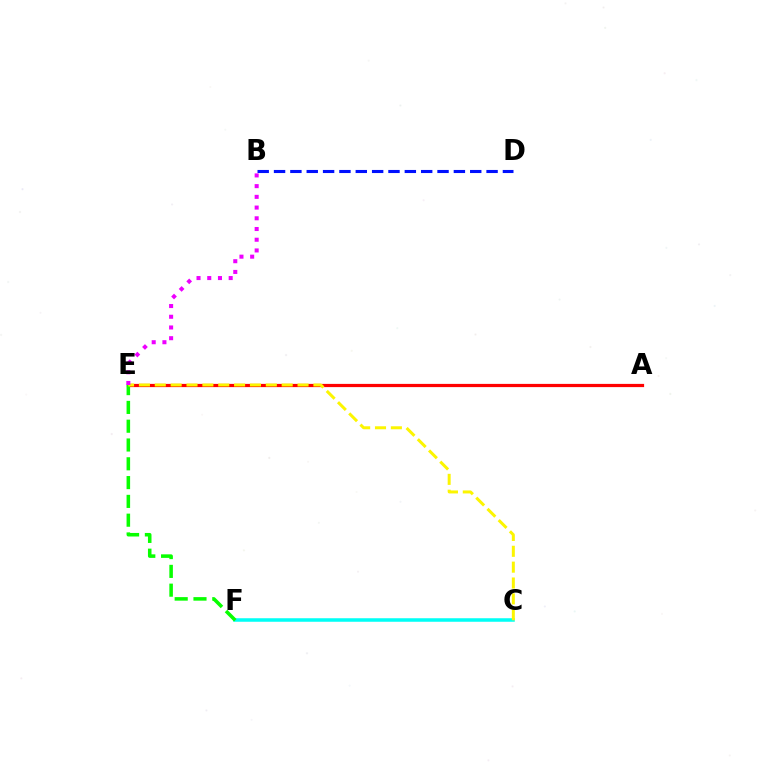{('C', 'F'): [{'color': '#00fff6', 'line_style': 'solid', 'thickness': 2.53}], ('A', 'E'): [{'color': '#ff0000', 'line_style': 'solid', 'thickness': 2.32}], ('E', 'F'): [{'color': '#08ff00', 'line_style': 'dashed', 'thickness': 2.55}], ('C', 'E'): [{'color': '#fcf500', 'line_style': 'dashed', 'thickness': 2.15}], ('B', 'D'): [{'color': '#0010ff', 'line_style': 'dashed', 'thickness': 2.22}], ('B', 'E'): [{'color': '#ee00ff', 'line_style': 'dotted', 'thickness': 2.91}]}